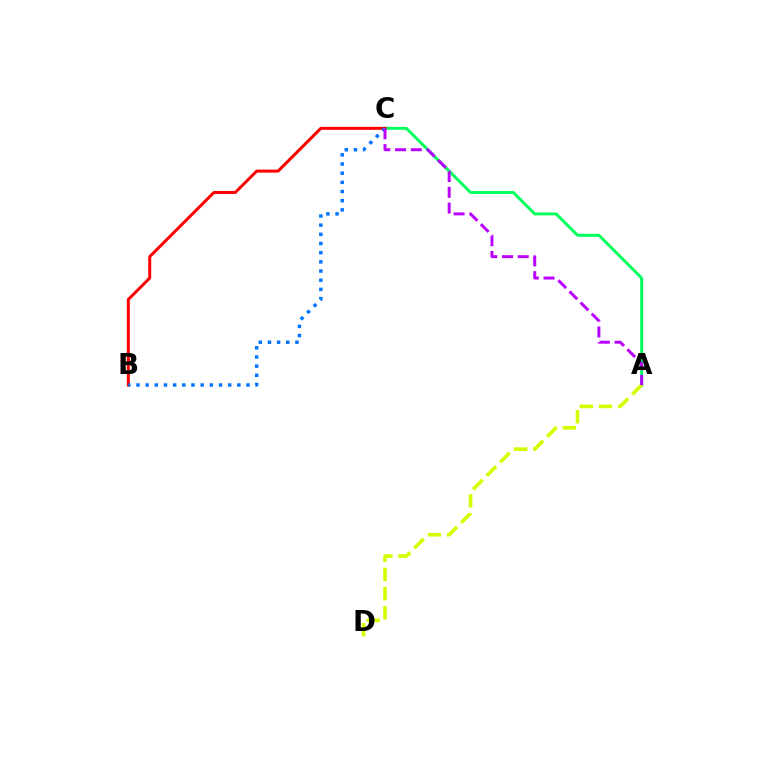{('A', 'C'): [{'color': '#00ff5c', 'line_style': 'solid', 'thickness': 2.11}, {'color': '#b900ff', 'line_style': 'dashed', 'thickness': 2.14}], ('B', 'C'): [{'color': '#ff0000', 'line_style': 'solid', 'thickness': 2.15}, {'color': '#0074ff', 'line_style': 'dotted', 'thickness': 2.49}], ('A', 'D'): [{'color': '#d1ff00', 'line_style': 'dashed', 'thickness': 2.6}]}